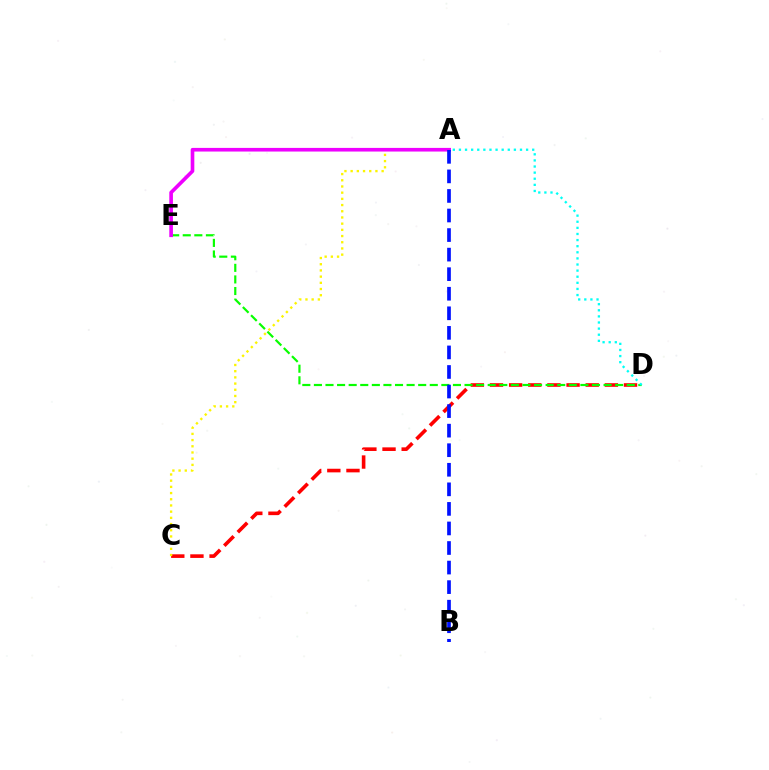{('C', 'D'): [{'color': '#ff0000', 'line_style': 'dashed', 'thickness': 2.6}], ('D', 'E'): [{'color': '#08ff00', 'line_style': 'dashed', 'thickness': 1.57}], ('A', 'C'): [{'color': '#fcf500', 'line_style': 'dotted', 'thickness': 1.68}], ('A', 'E'): [{'color': '#ee00ff', 'line_style': 'solid', 'thickness': 2.62}], ('A', 'D'): [{'color': '#00fff6', 'line_style': 'dotted', 'thickness': 1.66}], ('A', 'B'): [{'color': '#0010ff', 'line_style': 'dashed', 'thickness': 2.66}]}